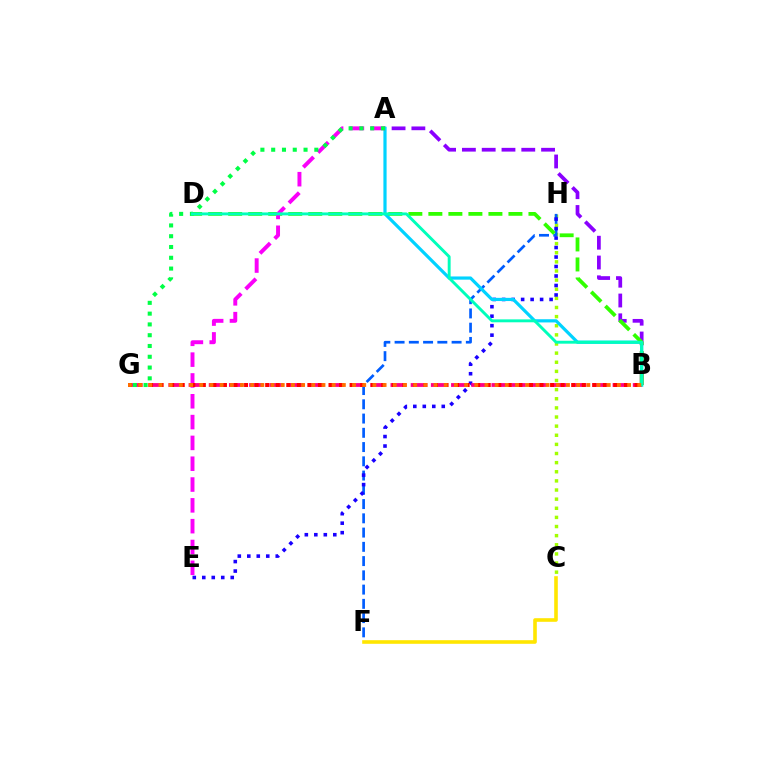{('C', 'H'): [{'color': '#a2ff00', 'line_style': 'dotted', 'thickness': 2.48}], ('F', 'H'): [{'color': '#005dff', 'line_style': 'dashed', 'thickness': 1.94}], ('A', 'B'): [{'color': '#8a00ff', 'line_style': 'dashed', 'thickness': 2.69}, {'color': '#00d3ff', 'line_style': 'solid', 'thickness': 2.3}], ('E', 'H'): [{'color': '#1900ff', 'line_style': 'dotted', 'thickness': 2.58}], ('C', 'F'): [{'color': '#ffe600', 'line_style': 'solid', 'thickness': 2.59}], ('B', 'D'): [{'color': '#31ff00', 'line_style': 'dashed', 'thickness': 2.72}, {'color': '#00ffbb', 'line_style': 'solid', 'thickness': 2.1}], ('A', 'E'): [{'color': '#fa00f9', 'line_style': 'dashed', 'thickness': 2.83}], ('B', 'G'): [{'color': '#ff0088', 'line_style': 'dashed', 'thickness': 2.74}, {'color': '#ff0000', 'line_style': 'dotted', 'thickness': 2.87}, {'color': '#ff7000', 'line_style': 'dotted', 'thickness': 2.77}], ('A', 'G'): [{'color': '#00ff45', 'line_style': 'dotted', 'thickness': 2.93}]}